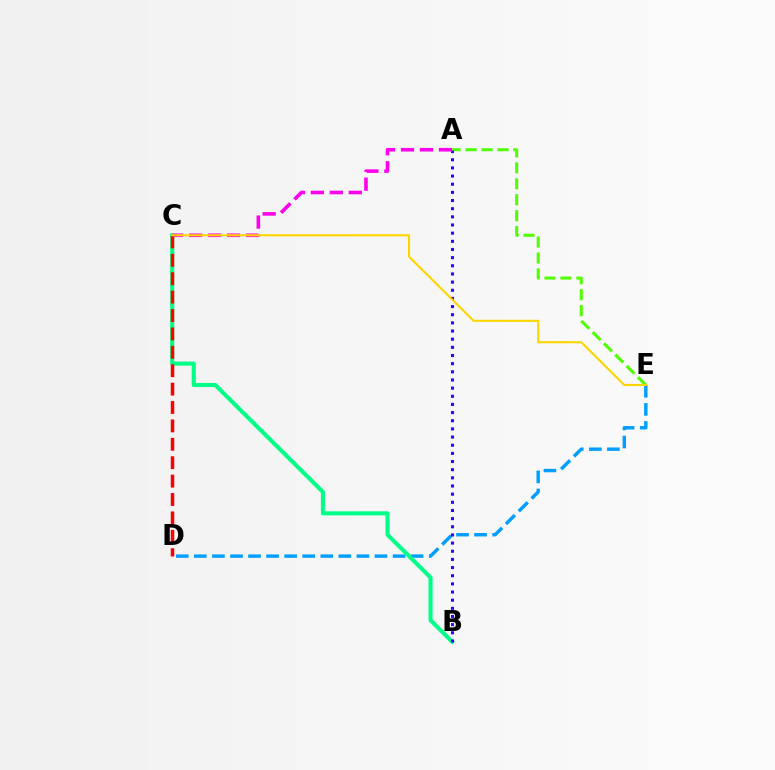{('D', 'E'): [{'color': '#009eff', 'line_style': 'dashed', 'thickness': 2.45}], ('B', 'C'): [{'color': '#00ff86', 'line_style': 'solid', 'thickness': 2.93}], ('A', 'E'): [{'color': '#4fff00', 'line_style': 'dashed', 'thickness': 2.17}], ('A', 'B'): [{'color': '#3700ff', 'line_style': 'dotted', 'thickness': 2.22}], ('A', 'C'): [{'color': '#ff00ed', 'line_style': 'dashed', 'thickness': 2.58}], ('C', 'D'): [{'color': '#ff0000', 'line_style': 'dashed', 'thickness': 2.5}], ('C', 'E'): [{'color': '#ffd500', 'line_style': 'solid', 'thickness': 1.52}]}